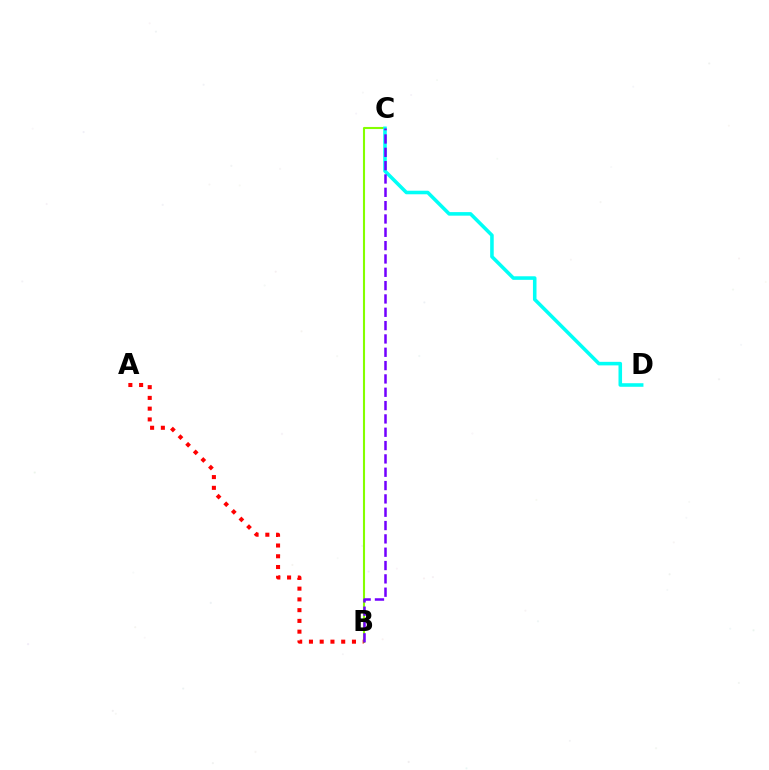{('B', 'C'): [{'color': '#84ff00', 'line_style': 'solid', 'thickness': 1.51}, {'color': '#7200ff', 'line_style': 'dashed', 'thickness': 1.81}], ('C', 'D'): [{'color': '#00fff6', 'line_style': 'solid', 'thickness': 2.56}], ('A', 'B'): [{'color': '#ff0000', 'line_style': 'dotted', 'thickness': 2.92}]}